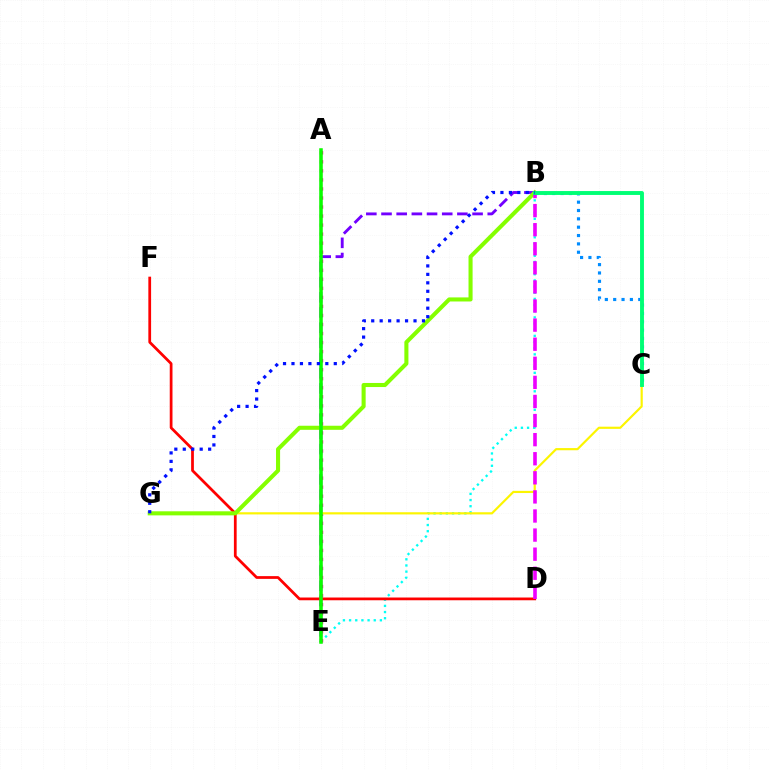{('B', 'E'): [{'color': '#00fff6', 'line_style': 'dotted', 'thickness': 1.67}, {'color': '#7200ff', 'line_style': 'dashed', 'thickness': 2.06}], ('A', 'E'): [{'color': '#ff0094', 'line_style': 'dotted', 'thickness': 2.46}, {'color': '#ff7c00', 'line_style': 'solid', 'thickness': 1.57}, {'color': '#08ff00', 'line_style': 'solid', 'thickness': 2.54}], ('C', 'G'): [{'color': '#fcf500', 'line_style': 'solid', 'thickness': 1.56}], ('D', 'F'): [{'color': '#ff0000', 'line_style': 'solid', 'thickness': 1.98}], ('B', 'G'): [{'color': '#84ff00', 'line_style': 'solid', 'thickness': 2.93}, {'color': '#0010ff', 'line_style': 'dotted', 'thickness': 2.3}], ('B', 'C'): [{'color': '#008cff', 'line_style': 'dotted', 'thickness': 2.27}, {'color': '#00ff74', 'line_style': 'solid', 'thickness': 2.8}], ('B', 'D'): [{'color': '#ee00ff', 'line_style': 'dashed', 'thickness': 2.59}]}